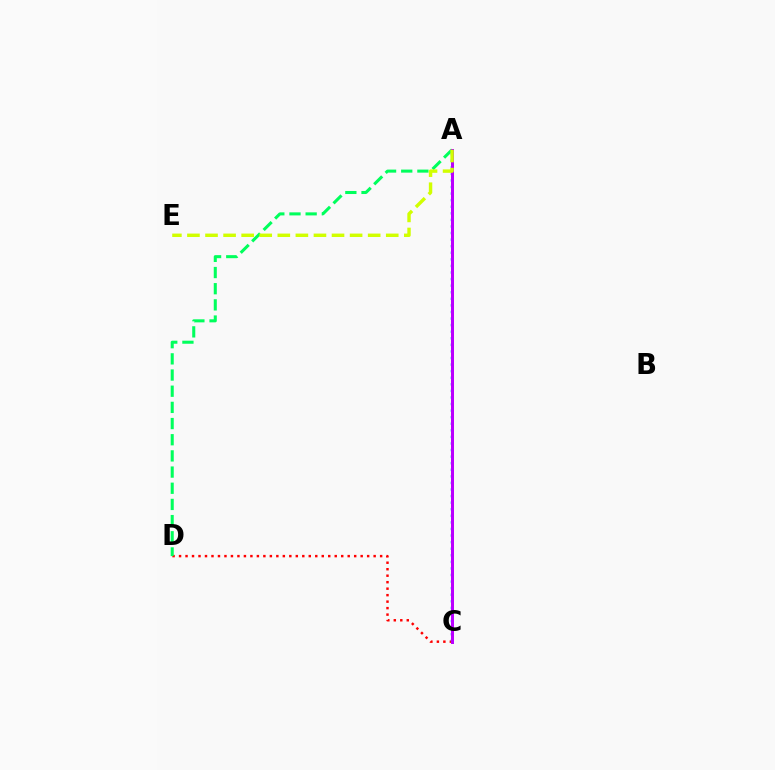{('C', 'D'): [{'color': '#ff0000', 'line_style': 'dotted', 'thickness': 1.76}], ('A', 'C'): [{'color': '#0074ff', 'line_style': 'dotted', 'thickness': 1.79}, {'color': '#b900ff', 'line_style': 'solid', 'thickness': 2.16}], ('A', 'D'): [{'color': '#00ff5c', 'line_style': 'dashed', 'thickness': 2.2}], ('A', 'E'): [{'color': '#d1ff00', 'line_style': 'dashed', 'thickness': 2.46}]}